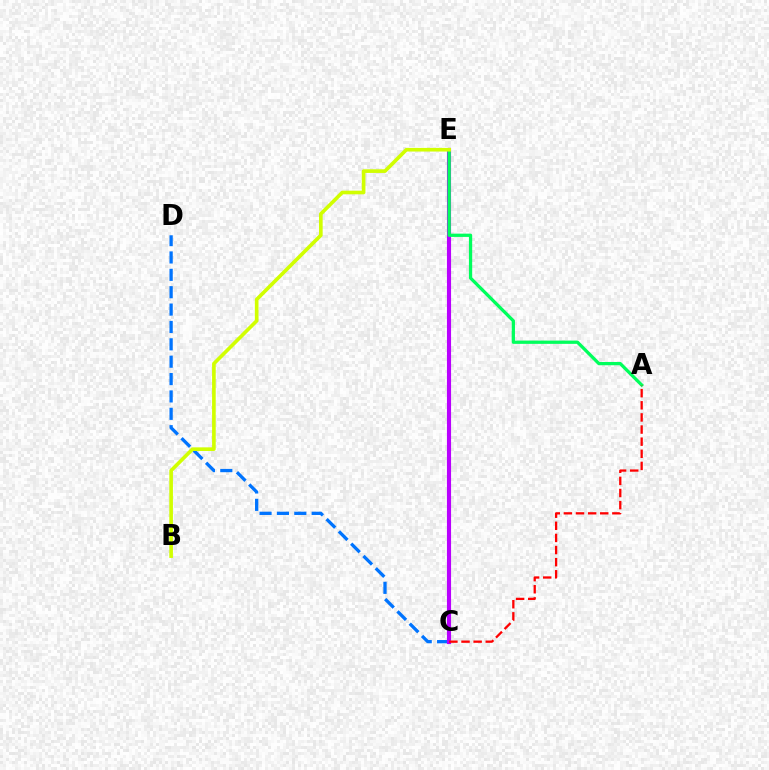{('C', 'D'): [{'color': '#0074ff', 'line_style': 'dashed', 'thickness': 2.36}], ('C', 'E'): [{'color': '#b900ff', 'line_style': 'solid', 'thickness': 2.96}], ('A', 'E'): [{'color': '#00ff5c', 'line_style': 'solid', 'thickness': 2.35}], ('B', 'E'): [{'color': '#d1ff00', 'line_style': 'solid', 'thickness': 2.62}], ('A', 'C'): [{'color': '#ff0000', 'line_style': 'dashed', 'thickness': 1.65}]}